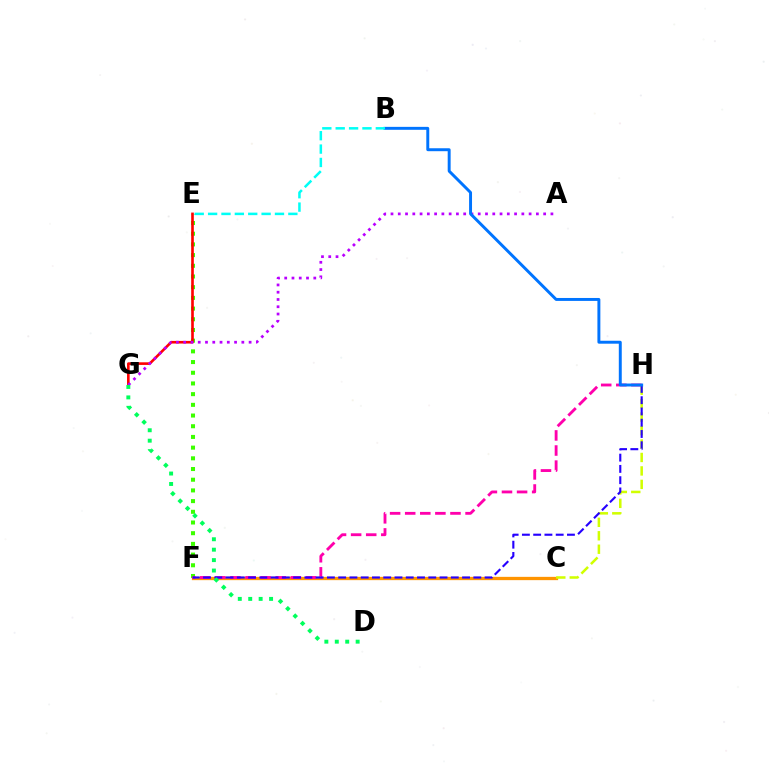{('E', 'F'): [{'color': '#3dff00', 'line_style': 'dotted', 'thickness': 2.91}], ('C', 'F'): [{'color': '#ff9400', 'line_style': 'solid', 'thickness': 2.38}], ('F', 'H'): [{'color': '#ff00ac', 'line_style': 'dashed', 'thickness': 2.05}, {'color': '#2500ff', 'line_style': 'dashed', 'thickness': 1.53}], ('C', 'H'): [{'color': '#d1ff00', 'line_style': 'dashed', 'thickness': 1.83}], ('E', 'G'): [{'color': '#ff0000', 'line_style': 'solid', 'thickness': 1.89}], ('A', 'G'): [{'color': '#b900ff', 'line_style': 'dotted', 'thickness': 1.98}], ('D', 'G'): [{'color': '#00ff5c', 'line_style': 'dotted', 'thickness': 2.83}], ('B', 'H'): [{'color': '#0074ff', 'line_style': 'solid', 'thickness': 2.12}], ('B', 'E'): [{'color': '#00fff6', 'line_style': 'dashed', 'thickness': 1.82}]}